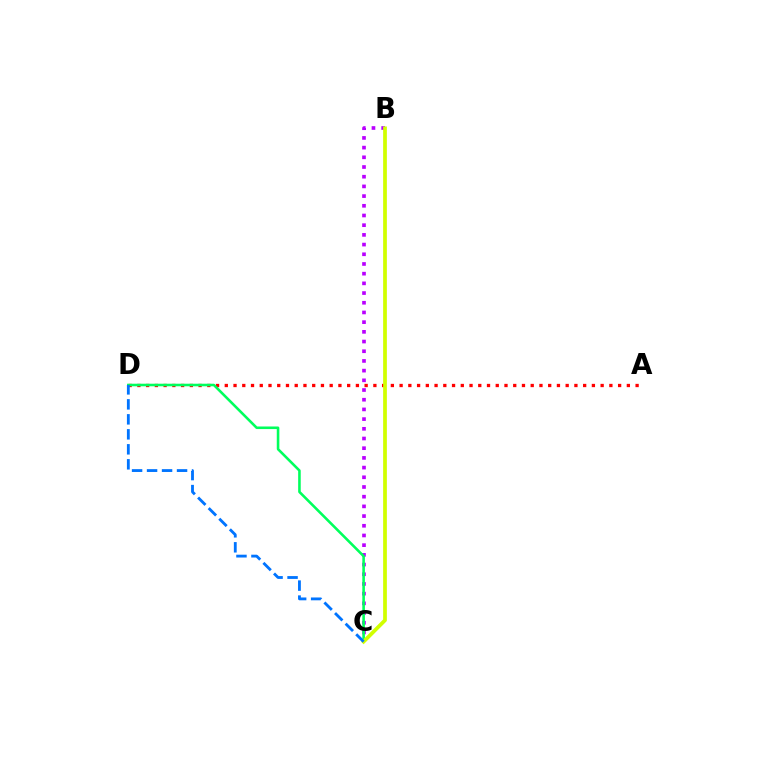{('A', 'D'): [{'color': '#ff0000', 'line_style': 'dotted', 'thickness': 2.37}], ('B', 'C'): [{'color': '#b900ff', 'line_style': 'dotted', 'thickness': 2.63}, {'color': '#d1ff00', 'line_style': 'solid', 'thickness': 2.69}], ('C', 'D'): [{'color': '#00ff5c', 'line_style': 'solid', 'thickness': 1.86}, {'color': '#0074ff', 'line_style': 'dashed', 'thickness': 2.04}]}